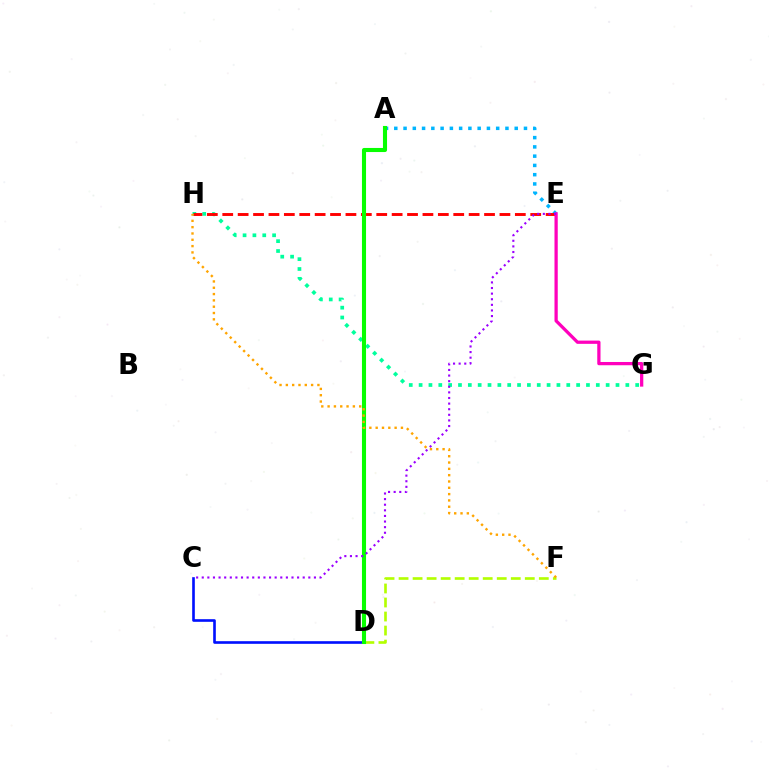{('D', 'F'): [{'color': '#b3ff00', 'line_style': 'dashed', 'thickness': 1.91}], ('C', 'D'): [{'color': '#0010ff', 'line_style': 'solid', 'thickness': 1.89}], ('G', 'H'): [{'color': '#00ff9d', 'line_style': 'dotted', 'thickness': 2.67}], ('A', 'E'): [{'color': '#00b5ff', 'line_style': 'dotted', 'thickness': 2.52}], ('E', 'H'): [{'color': '#ff0000', 'line_style': 'dashed', 'thickness': 2.09}], ('A', 'D'): [{'color': '#08ff00', 'line_style': 'solid', 'thickness': 2.94}], ('E', 'G'): [{'color': '#ff00bd', 'line_style': 'solid', 'thickness': 2.34}], ('C', 'E'): [{'color': '#9b00ff', 'line_style': 'dotted', 'thickness': 1.52}], ('F', 'H'): [{'color': '#ffa500', 'line_style': 'dotted', 'thickness': 1.72}]}